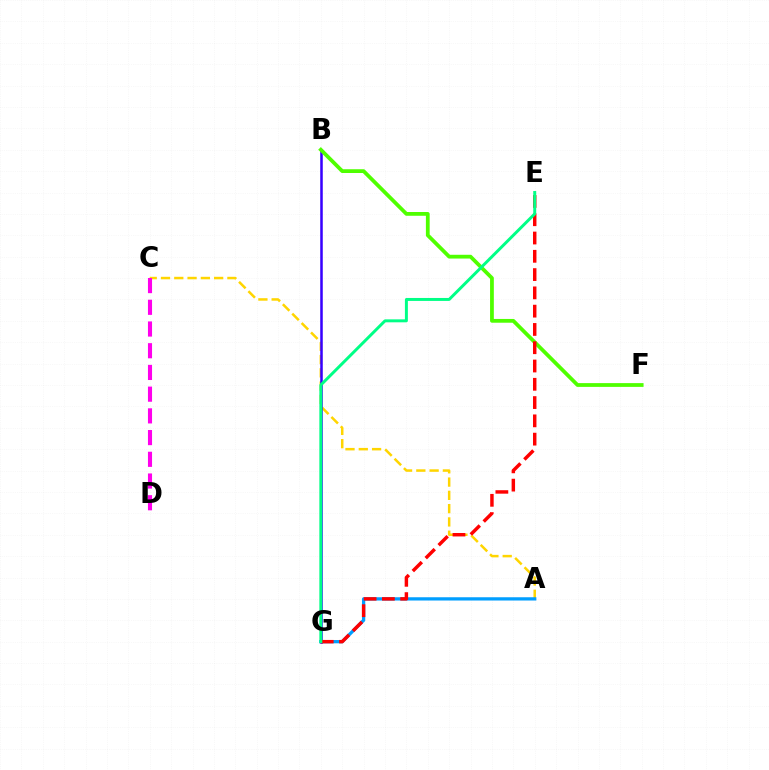{('A', 'C'): [{'color': '#ffd500', 'line_style': 'dashed', 'thickness': 1.8}], ('C', 'D'): [{'color': '#ff00ed', 'line_style': 'dashed', 'thickness': 2.95}], ('A', 'G'): [{'color': '#009eff', 'line_style': 'solid', 'thickness': 2.35}], ('B', 'G'): [{'color': '#3700ff', 'line_style': 'solid', 'thickness': 1.82}], ('B', 'F'): [{'color': '#4fff00', 'line_style': 'solid', 'thickness': 2.71}], ('E', 'G'): [{'color': '#ff0000', 'line_style': 'dashed', 'thickness': 2.48}, {'color': '#00ff86', 'line_style': 'solid', 'thickness': 2.13}]}